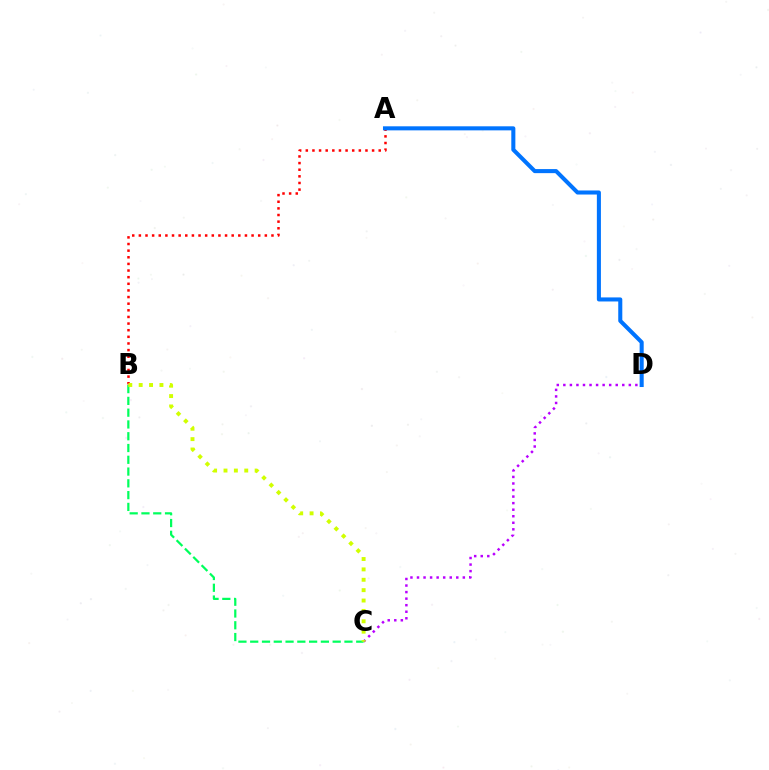{('A', 'B'): [{'color': '#ff0000', 'line_style': 'dotted', 'thickness': 1.8}], ('C', 'D'): [{'color': '#b900ff', 'line_style': 'dotted', 'thickness': 1.78}], ('B', 'C'): [{'color': '#00ff5c', 'line_style': 'dashed', 'thickness': 1.6}, {'color': '#d1ff00', 'line_style': 'dotted', 'thickness': 2.82}], ('A', 'D'): [{'color': '#0074ff', 'line_style': 'solid', 'thickness': 2.92}]}